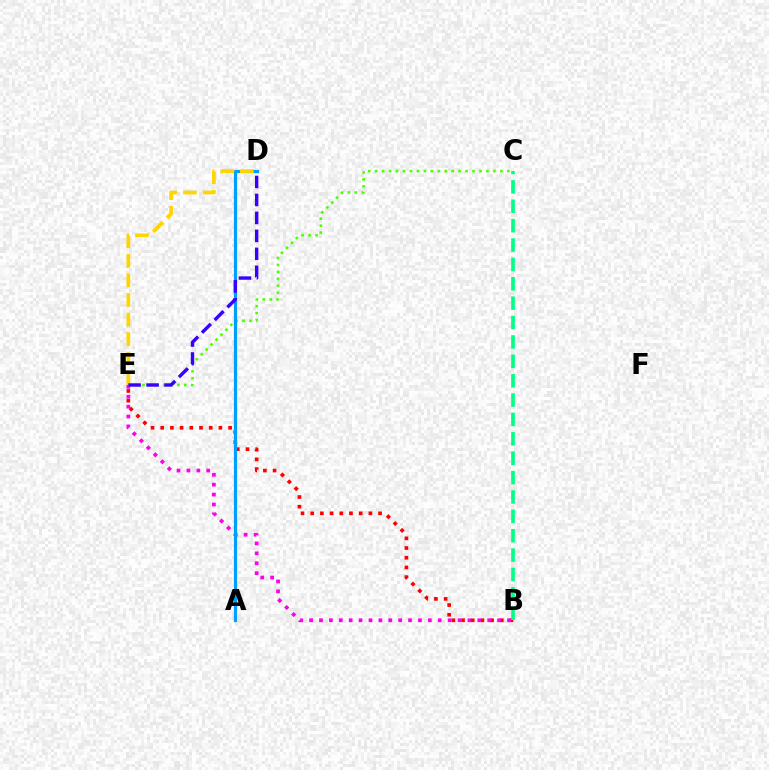{('B', 'E'): [{'color': '#ff0000', 'line_style': 'dotted', 'thickness': 2.63}, {'color': '#ff00ed', 'line_style': 'dotted', 'thickness': 2.69}], ('B', 'C'): [{'color': '#00ff86', 'line_style': 'dashed', 'thickness': 2.63}], ('C', 'E'): [{'color': '#4fff00', 'line_style': 'dotted', 'thickness': 1.89}], ('A', 'D'): [{'color': '#009eff', 'line_style': 'solid', 'thickness': 2.3}], ('D', 'E'): [{'color': '#ffd500', 'line_style': 'dashed', 'thickness': 2.66}, {'color': '#3700ff', 'line_style': 'dashed', 'thickness': 2.44}]}